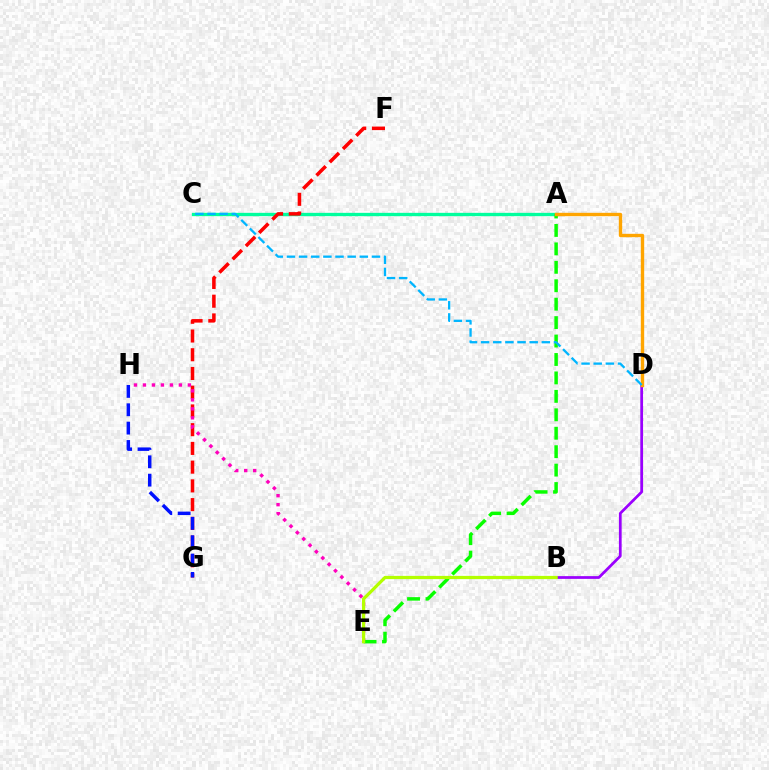{('A', 'C'): [{'color': '#00ff9d', 'line_style': 'solid', 'thickness': 2.39}], ('F', 'G'): [{'color': '#ff0000', 'line_style': 'dashed', 'thickness': 2.54}], ('B', 'D'): [{'color': '#9b00ff', 'line_style': 'solid', 'thickness': 1.98}], ('E', 'H'): [{'color': '#ff00bd', 'line_style': 'dotted', 'thickness': 2.44}], ('A', 'E'): [{'color': '#08ff00', 'line_style': 'dashed', 'thickness': 2.5}], ('G', 'H'): [{'color': '#0010ff', 'line_style': 'dashed', 'thickness': 2.49}], ('A', 'D'): [{'color': '#ffa500', 'line_style': 'solid', 'thickness': 2.42}], ('B', 'E'): [{'color': '#b3ff00', 'line_style': 'solid', 'thickness': 2.32}], ('C', 'D'): [{'color': '#00b5ff', 'line_style': 'dashed', 'thickness': 1.65}]}